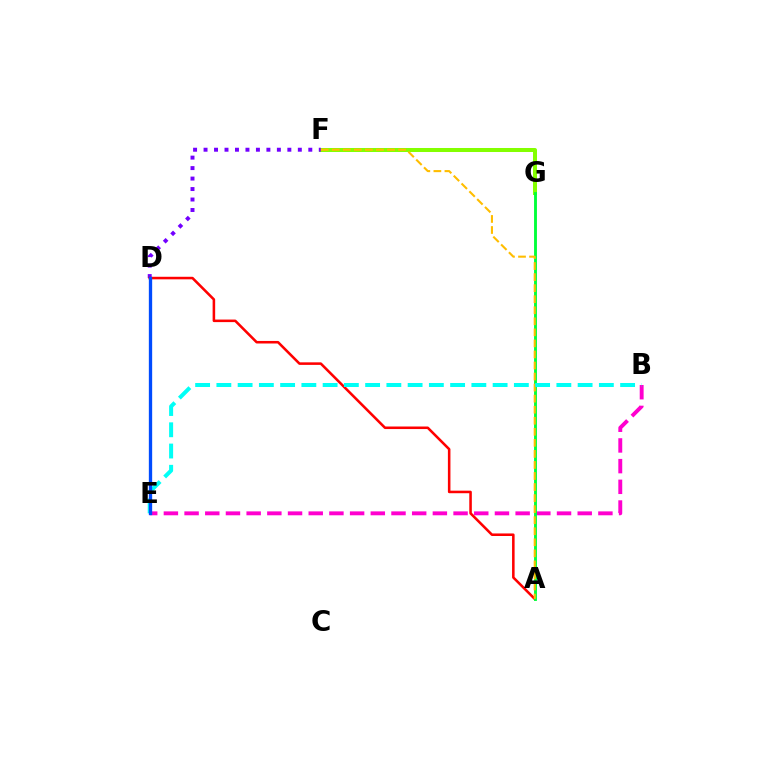{('F', 'G'): [{'color': '#84ff00', 'line_style': 'solid', 'thickness': 2.89}], ('D', 'F'): [{'color': '#7200ff', 'line_style': 'dotted', 'thickness': 2.85}], ('A', 'D'): [{'color': '#ff0000', 'line_style': 'solid', 'thickness': 1.84}], ('B', 'E'): [{'color': '#ff00cf', 'line_style': 'dashed', 'thickness': 2.81}, {'color': '#00fff6', 'line_style': 'dashed', 'thickness': 2.89}], ('A', 'G'): [{'color': '#00ff39', 'line_style': 'solid', 'thickness': 2.07}], ('A', 'F'): [{'color': '#ffbd00', 'line_style': 'dashed', 'thickness': 1.5}], ('D', 'E'): [{'color': '#004bff', 'line_style': 'solid', 'thickness': 2.39}]}